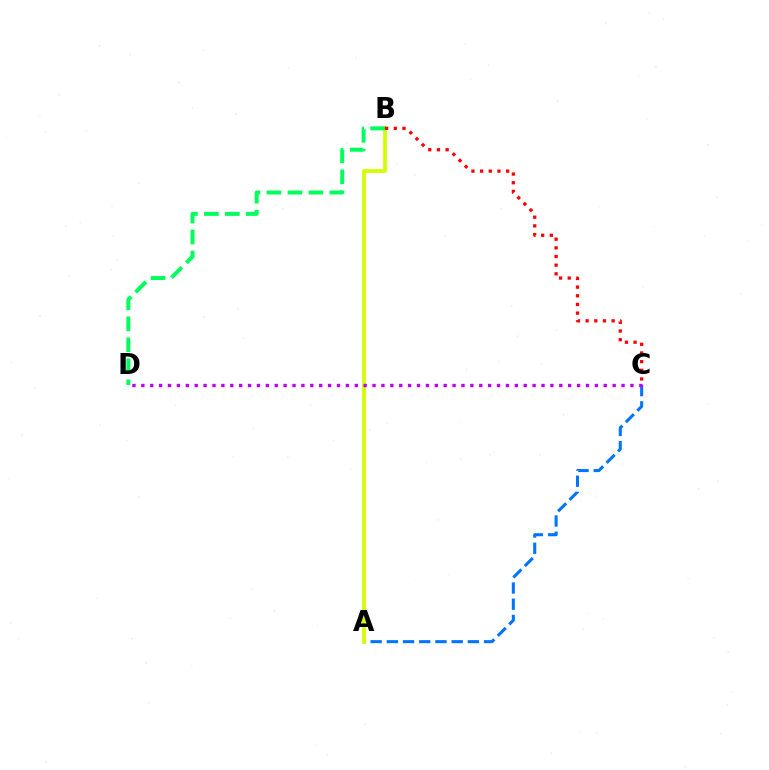{('A', 'C'): [{'color': '#0074ff', 'line_style': 'dashed', 'thickness': 2.2}], ('A', 'B'): [{'color': '#d1ff00', 'line_style': 'solid', 'thickness': 2.72}], ('B', 'D'): [{'color': '#00ff5c', 'line_style': 'dashed', 'thickness': 2.85}], ('B', 'C'): [{'color': '#ff0000', 'line_style': 'dotted', 'thickness': 2.36}], ('C', 'D'): [{'color': '#b900ff', 'line_style': 'dotted', 'thickness': 2.42}]}